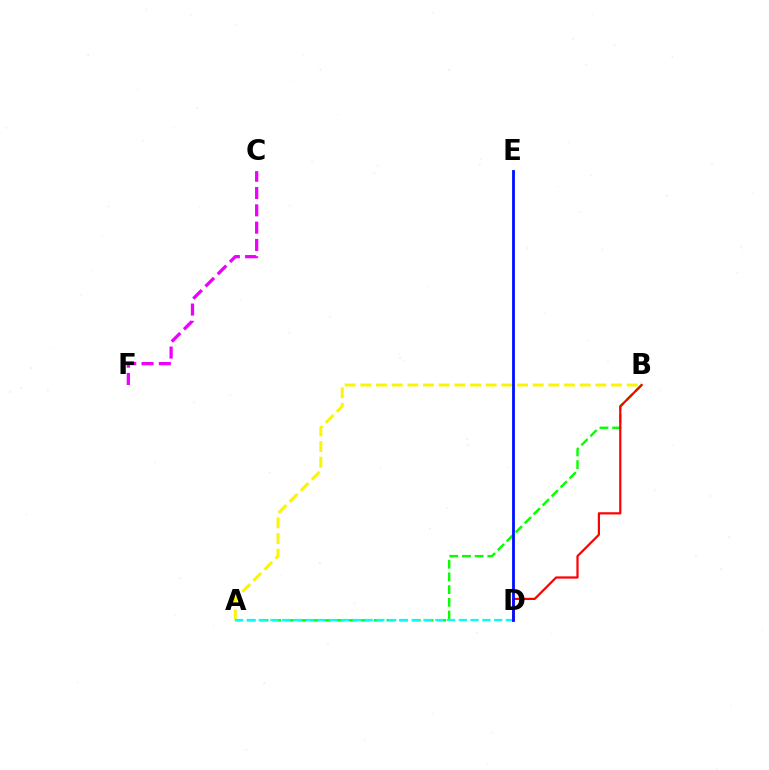{('A', 'B'): [{'color': '#fcf500', 'line_style': 'dashed', 'thickness': 2.13}, {'color': '#08ff00', 'line_style': 'dashed', 'thickness': 1.73}], ('C', 'F'): [{'color': '#ee00ff', 'line_style': 'dashed', 'thickness': 2.35}], ('B', 'D'): [{'color': '#ff0000', 'line_style': 'solid', 'thickness': 1.59}], ('A', 'D'): [{'color': '#00fff6', 'line_style': 'dashed', 'thickness': 1.6}], ('D', 'E'): [{'color': '#0010ff', 'line_style': 'solid', 'thickness': 2.02}]}